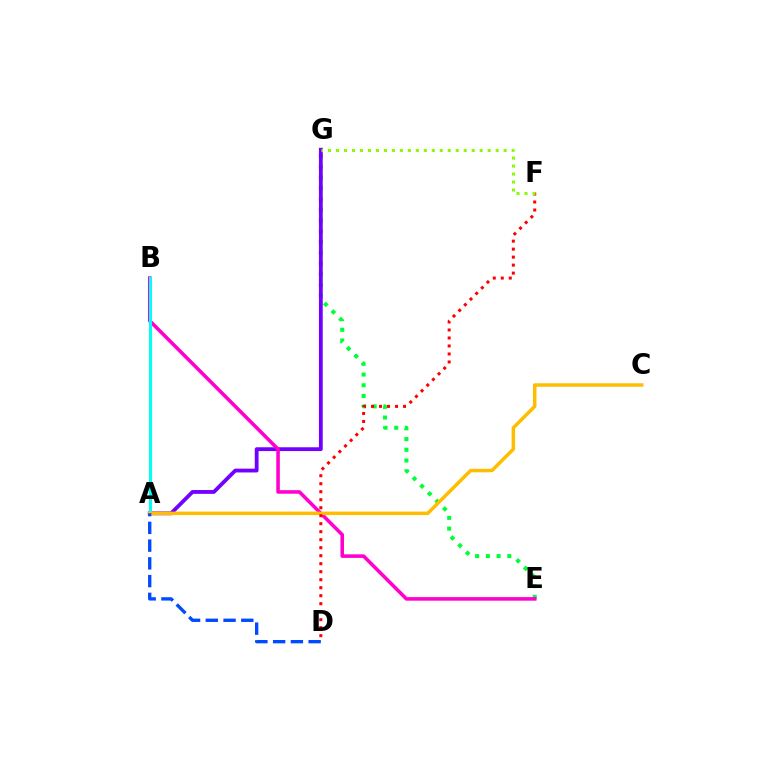{('E', 'G'): [{'color': '#00ff39', 'line_style': 'dotted', 'thickness': 2.91}], ('A', 'G'): [{'color': '#7200ff', 'line_style': 'solid', 'thickness': 2.74}], ('B', 'E'): [{'color': '#ff00cf', 'line_style': 'solid', 'thickness': 2.57}], ('A', 'B'): [{'color': '#00fff6', 'line_style': 'solid', 'thickness': 2.2}], ('A', 'C'): [{'color': '#ffbd00', 'line_style': 'solid', 'thickness': 2.51}], ('D', 'F'): [{'color': '#ff0000', 'line_style': 'dotted', 'thickness': 2.17}], ('A', 'D'): [{'color': '#004bff', 'line_style': 'dashed', 'thickness': 2.41}], ('F', 'G'): [{'color': '#84ff00', 'line_style': 'dotted', 'thickness': 2.17}]}